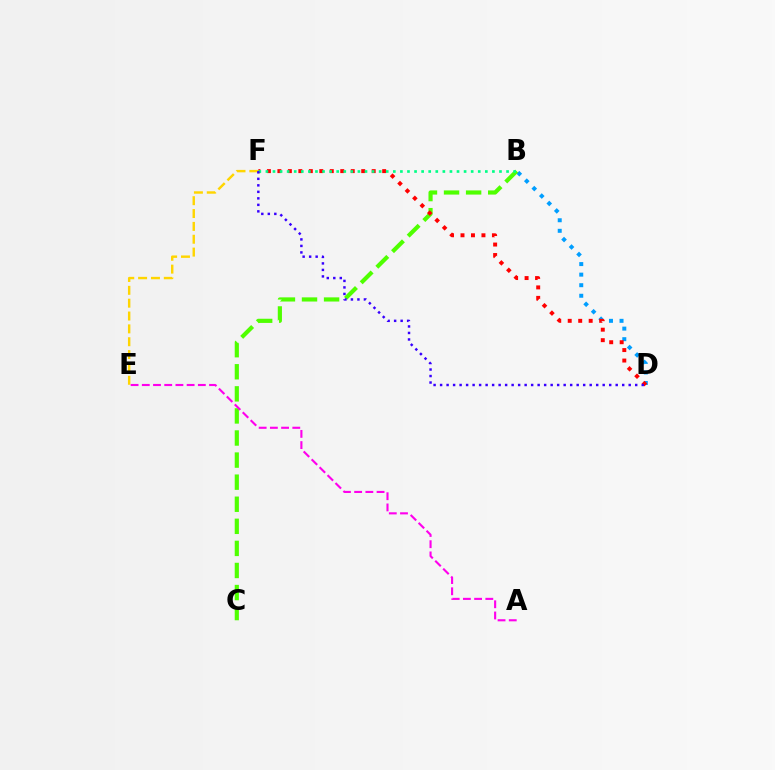{('B', 'D'): [{'color': '#009eff', 'line_style': 'dotted', 'thickness': 2.87}], ('B', 'C'): [{'color': '#4fff00', 'line_style': 'dashed', 'thickness': 3.0}], ('D', 'F'): [{'color': '#ff0000', 'line_style': 'dotted', 'thickness': 2.85}, {'color': '#3700ff', 'line_style': 'dotted', 'thickness': 1.77}], ('E', 'F'): [{'color': '#ffd500', 'line_style': 'dashed', 'thickness': 1.75}], ('A', 'E'): [{'color': '#ff00ed', 'line_style': 'dashed', 'thickness': 1.52}], ('B', 'F'): [{'color': '#00ff86', 'line_style': 'dotted', 'thickness': 1.92}]}